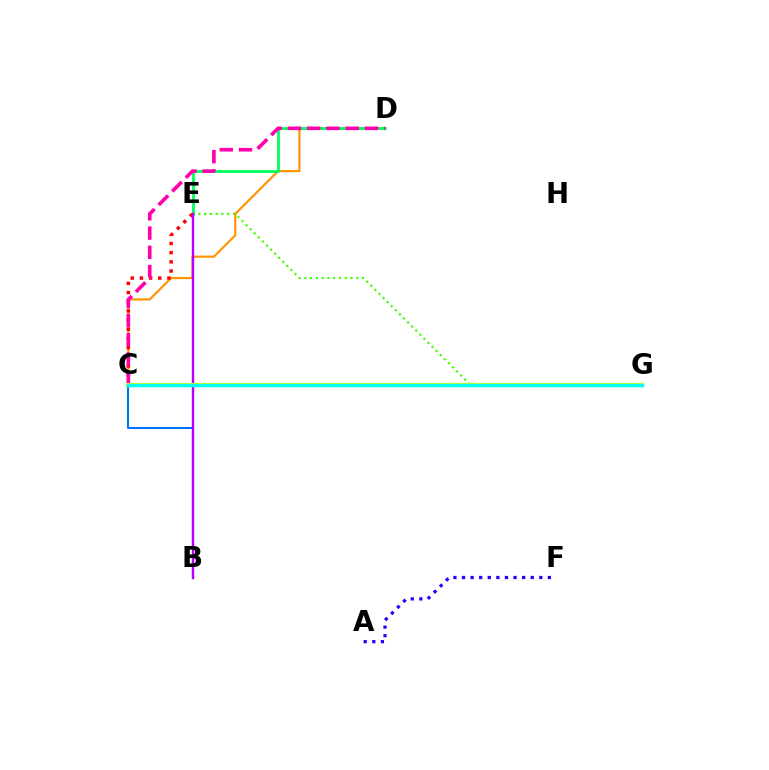{('C', 'D'): [{'color': '#ff9400', 'line_style': 'solid', 'thickness': 1.57}, {'color': '#ff00ac', 'line_style': 'dashed', 'thickness': 2.62}], ('C', 'E'): [{'color': '#ff0000', 'line_style': 'dotted', 'thickness': 2.49}], ('D', 'E'): [{'color': '#00ff5c', 'line_style': 'solid', 'thickness': 2.03}], ('A', 'F'): [{'color': '#2500ff', 'line_style': 'dotted', 'thickness': 2.33}], ('B', 'C'): [{'color': '#0074ff', 'line_style': 'solid', 'thickness': 1.51}], ('E', 'G'): [{'color': '#3dff00', 'line_style': 'dotted', 'thickness': 1.57}], ('B', 'E'): [{'color': '#b900ff', 'line_style': 'solid', 'thickness': 1.72}], ('C', 'G'): [{'color': '#d1ff00', 'line_style': 'solid', 'thickness': 2.95}, {'color': '#00fff6', 'line_style': 'solid', 'thickness': 2.49}]}